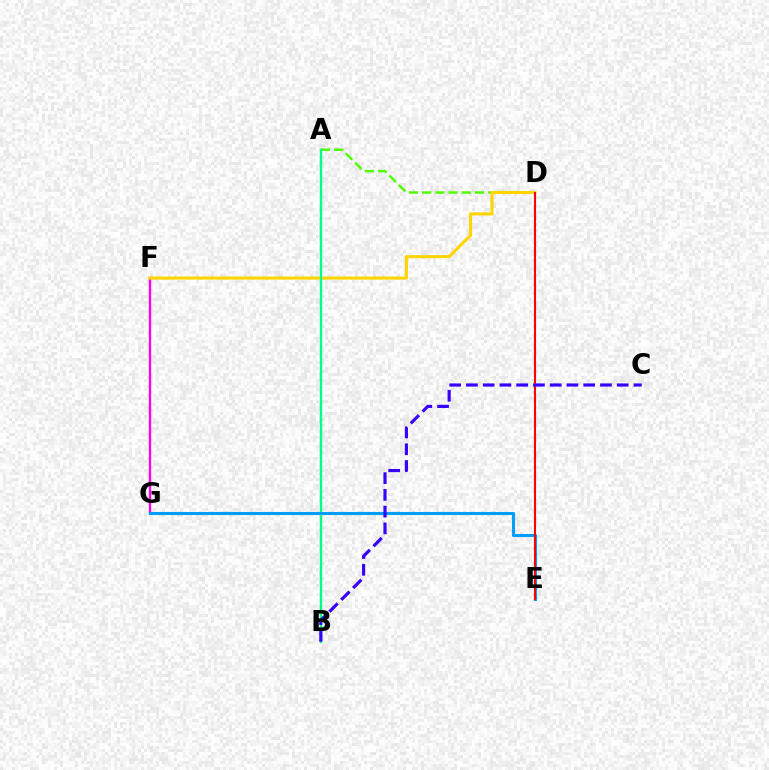{('F', 'G'): [{'color': '#ff00ed', 'line_style': 'solid', 'thickness': 1.66}], ('A', 'D'): [{'color': '#4fff00', 'line_style': 'dashed', 'thickness': 1.8}], ('D', 'F'): [{'color': '#ffd500', 'line_style': 'solid', 'thickness': 2.22}], ('A', 'B'): [{'color': '#00ff86', 'line_style': 'solid', 'thickness': 1.73}], ('E', 'G'): [{'color': '#009eff', 'line_style': 'solid', 'thickness': 2.22}], ('D', 'E'): [{'color': '#ff0000', 'line_style': 'solid', 'thickness': 1.51}], ('B', 'C'): [{'color': '#3700ff', 'line_style': 'dashed', 'thickness': 2.28}]}